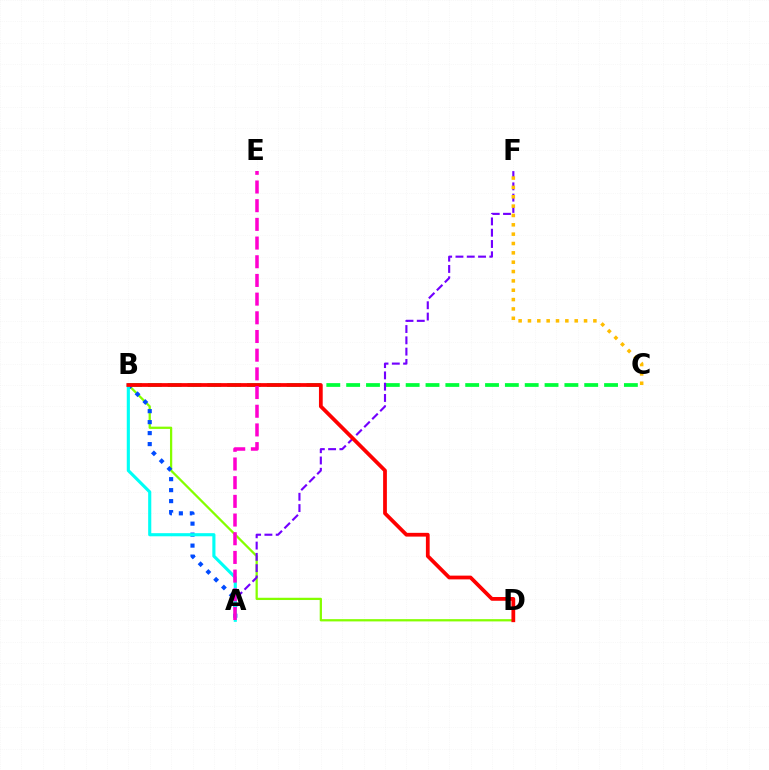{('B', 'D'): [{'color': '#84ff00', 'line_style': 'solid', 'thickness': 1.63}, {'color': '#ff0000', 'line_style': 'solid', 'thickness': 2.71}], ('B', 'C'): [{'color': '#00ff39', 'line_style': 'dashed', 'thickness': 2.7}], ('A', 'B'): [{'color': '#004bff', 'line_style': 'dotted', 'thickness': 2.98}, {'color': '#00fff6', 'line_style': 'solid', 'thickness': 2.25}], ('A', 'F'): [{'color': '#7200ff', 'line_style': 'dashed', 'thickness': 1.53}], ('C', 'F'): [{'color': '#ffbd00', 'line_style': 'dotted', 'thickness': 2.54}], ('A', 'E'): [{'color': '#ff00cf', 'line_style': 'dashed', 'thickness': 2.54}]}